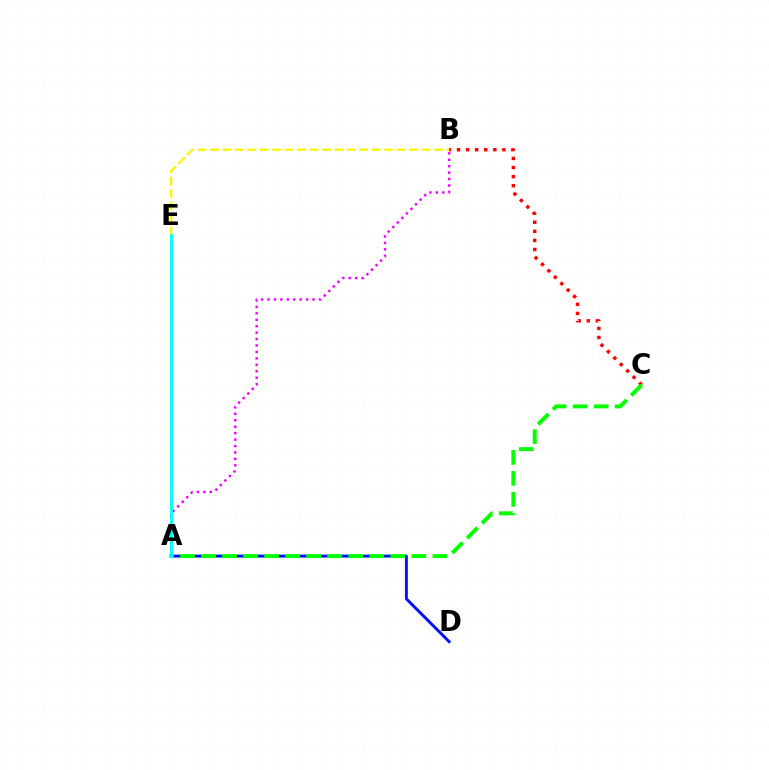{('A', 'B'): [{'color': '#ee00ff', 'line_style': 'dotted', 'thickness': 1.75}], ('A', 'D'): [{'color': '#0010ff', 'line_style': 'solid', 'thickness': 2.1}], ('B', 'C'): [{'color': '#ff0000', 'line_style': 'dotted', 'thickness': 2.47}], ('B', 'E'): [{'color': '#fcf500', 'line_style': 'dashed', 'thickness': 1.69}], ('A', 'C'): [{'color': '#08ff00', 'line_style': 'dashed', 'thickness': 2.86}], ('A', 'E'): [{'color': '#00fff6', 'line_style': 'solid', 'thickness': 2.06}]}